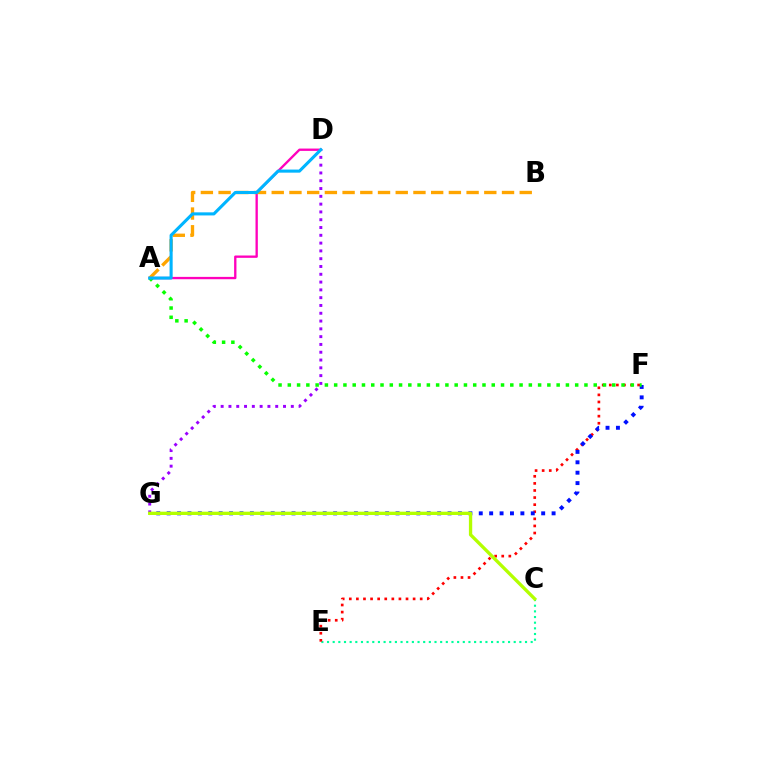{('C', 'E'): [{'color': '#00ff9d', 'line_style': 'dotted', 'thickness': 1.54}], ('A', 'D'): [{'color': '#ff00bd', 'line_style': 'solid', 'thickness': 1.68}, {'color': '#00b5ff', 'line_style': 'solid', 'thickness': 2.22}], ('E', 'F'): [{'color': '#ff0000', 'line_style': 'dotted', 'thickness': 1.93}], ('F', 'G'): [{'color': '#0010ff', 'line_style': 'dotted', 'thickness': 2.83}], ('A', 'F'): [{'color': '#08ff00', 'line_style': 'dotted', 'thickness': 2.52}], ('A', 'B'): [{'color': '#ffa500', 'line_style': 'dashed', 'thickness': 2.41}], ('D', 'G'): [{'color': '#9b00ff', 'line_style': 'dotted', 'thickness': 2.12}], ('C', 'G'): [{'color': '#b3ff00', 'line_style': 'solid', 'thickness': 2.39}]}